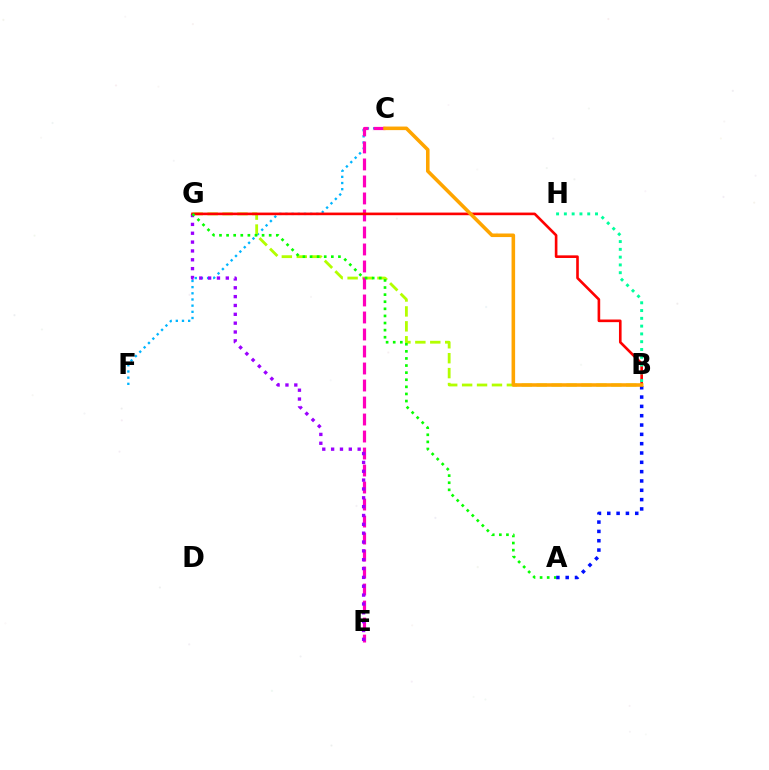{('C', 'F'): [{'color': '#00b5ff', 'line_style': 'dotted', 'thickness': 1.68}], ('B', 'G'): [{'color': '#b3ff00', 'line_style': 'dashed', 'thickness': 2.03}, {'color': '#ff0000', 'line_style': 'solid', 'thickness': 1.89}], ('A', 'B'): [{'color': '#0010ff', 'line_style': 'dotted', 'thickness': 2.53}], ('C', 'E'): [{'color': '#ff00bd', 'line_style': 'dashed', 'thickness': 2.31}], ('E', 'G'): [{'color': '#9b00ff', 'line_style': 'dotted', 'thickness': 2.4}], ('B', 'C'): [{'color': '#ffa500', 'line_style': 'solid', 'thickness': 2.57}], ('B', 'H'): [{'color': '#00ff9d', 'line_style': 'dotted', 'thickness': 2.12}], ('A', 'G'): [{'color': '#08ff00', 'line_style': 'dotted', 'thickness': 1.93}]}